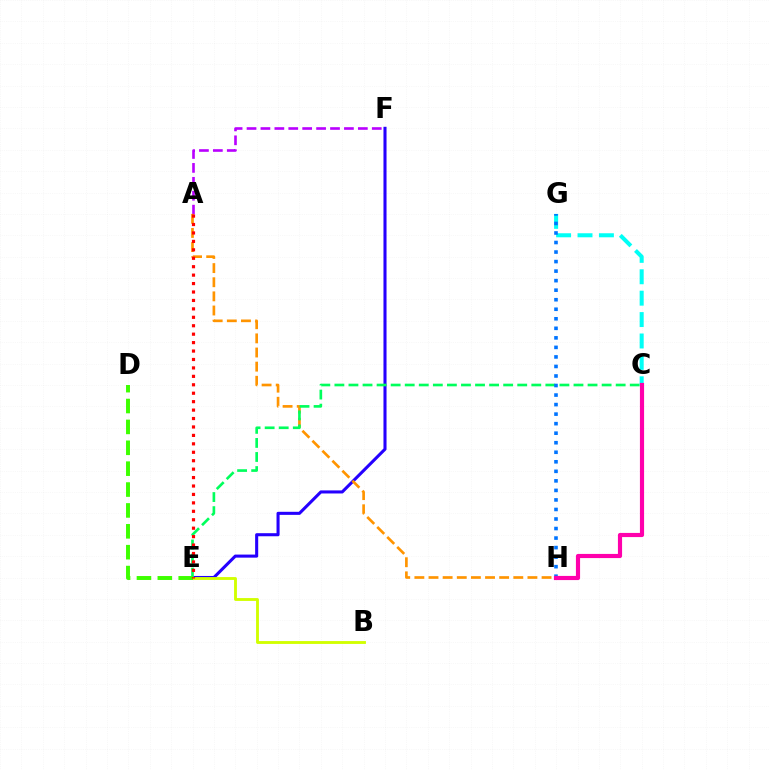{('E', 'F'): [{'color': '#2500ff', 'line_style': 'solid', 'thickness': 2.21}], ('A', 'F'): [{'color': '#b900ff', 'line_style': 'dashed', 'thickness': 1.89}], ('A', 'H'): [{'color': '#ff9400', 'line_style': 'dashed', 'thickness': 1.92}], ('C', 'E'): [{'color': '#00ff5c', 'line_style': 'dashed', 'thickness': 1.91}], ('C', 'G'): [{'color': '#00fff6', 'line_style': 'dashed', 'thickness': 2.91}], ('G', 'H'): [{'color': '#0074ff', 'line_style': 'dotted', 'thickness': 2.59}], ('B', 'E'): [{'color': '#d1ff00', 'line_style': 'solid', 'thickness': 2.06}], ('C', 'H'): [{'color': '#ff00ac', 'line_style': 'solid', 'thickness': 2.99}], ('D', 'E'): [{'color': '#3dff00', 'line_style': 'dashed', 'thickness': 2.84}], ('A', 'E'): [{'color': '#ff0000', 'line_style': 'dotted', 'thickness': 2.29}]}